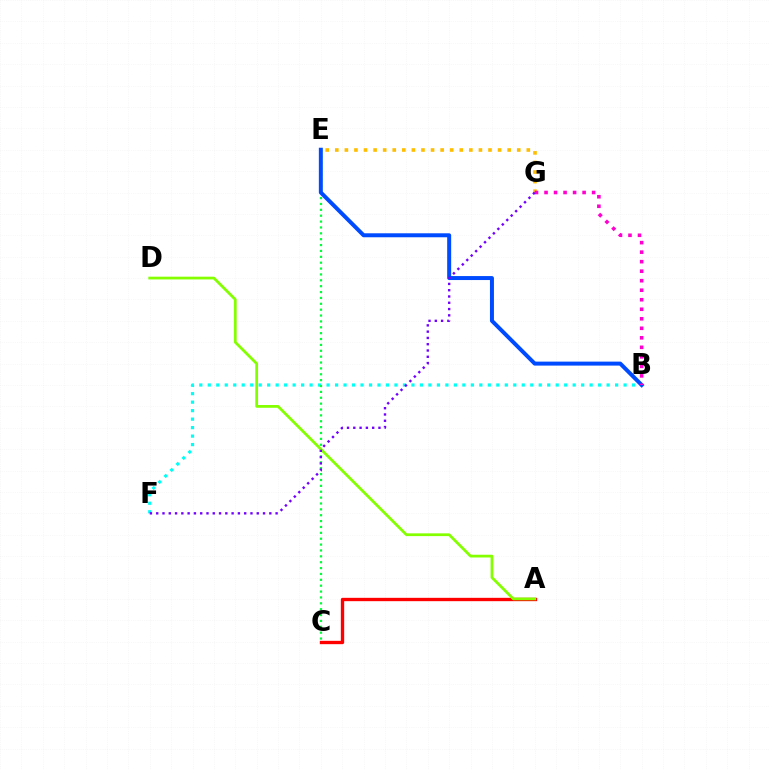{('A', 'C'): [{'color': '#ff0000', 'line_style': 'solid', 'thickness': 2.41}], ('B', 'F'): [{'color': '#00fff6', 'line_style': 'dotted', 'thickness': 2.31}], ('E', 'G'): [{'color': '#ffbd00', 'line_style': 'dotted', 'thickness': 2.6}], ('C', 'E'): [{'color': '#00ff39', 'line_style': 'dotted', 'thickness': 1.6}], ('B', 'E'): [{'color': '#004bff', 'line_style': 'solid', 'thickness': 2.86}], ('A', 'D'): [{'color': '#84ff00', 'line_style': 'solid', 'thickness': 1.98}], ('B', 'G'): [{'color': '#ff00cf', 'line_style': 'dotted', 'thickness': 2.59}], ('F', 'G'): [{'color': '#7200ff', 'line_style': 'dotted', 'thickness': 1.71}]}